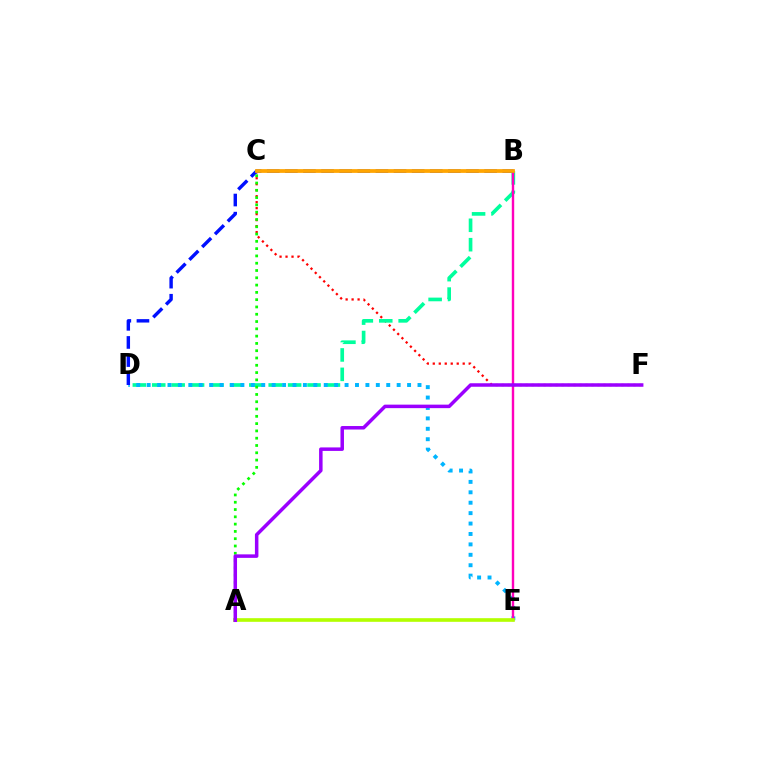{('C', 'F'): [{'color': '#ff0000', 'line_style': 'dotted', 'thickness': 1.63}], ('B', 'D'): [{'color': '#00ff9d', 'line_style': 'dashed', 'thickness': 2.64}, {'color': '#0010ff', 'line_style': 'dashed', 'thickness': 2.46}], ('D', 'E'): [{'color': '#00b5ff', 'line_style': 'dotted', 'thickness': 2.83}], ('B', 'E'): [{'color': '#ff00bd', 'line_style': 'solid', 'thickness': 1.73}], ('A', 'E'): [{'color': '#b3ff00', 'line_style': 'solid', 'thickness': 2.62}], ('A', 'C'): [{'color': '#08ff00', 'line_style': 'dotted', 'thickness': 1.98}], ('B', 'C'): [{'color': '#ffa500', 'line_style': 'solid', 'thickness': 2.71}], ('A', 'F'): [{'color': '#9b00ff', 'line_style': 'solid', 'thickness': 2.52}]}